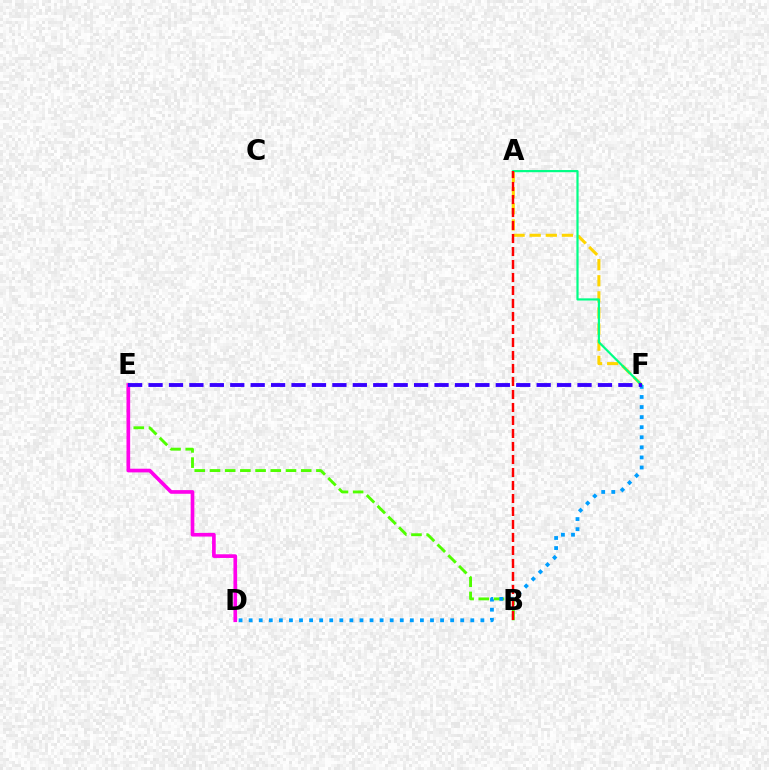{('A', 'F'): [{'color': '#ffd500', 'line_style': 'dashed', 'thickness': 2.19}, {'color': '#00ff86', 'line_style': 'solid', 'thickness': 1.58}], ('B', 'E'): [{'color': '#4fff00', 'line_style': 'dashed', 'thickness': 2.07}], ('D', 'E'): [{'color': '#ff00ed', 'line_style': 'solid', 'thickness': 2.64}], ('A', 'B'): [{'color': '#ff0000', 'line_style': 'dashed', 'thickness': 1.77}], ('D', 'F'): [{'color': '#009eff', 'line_style': 'dotted', 'thickness': 2.74}], ('E', 'F'): [{'color': '#3700ff', 'line_style': 'dashed', 'thickness': 2.78}]}